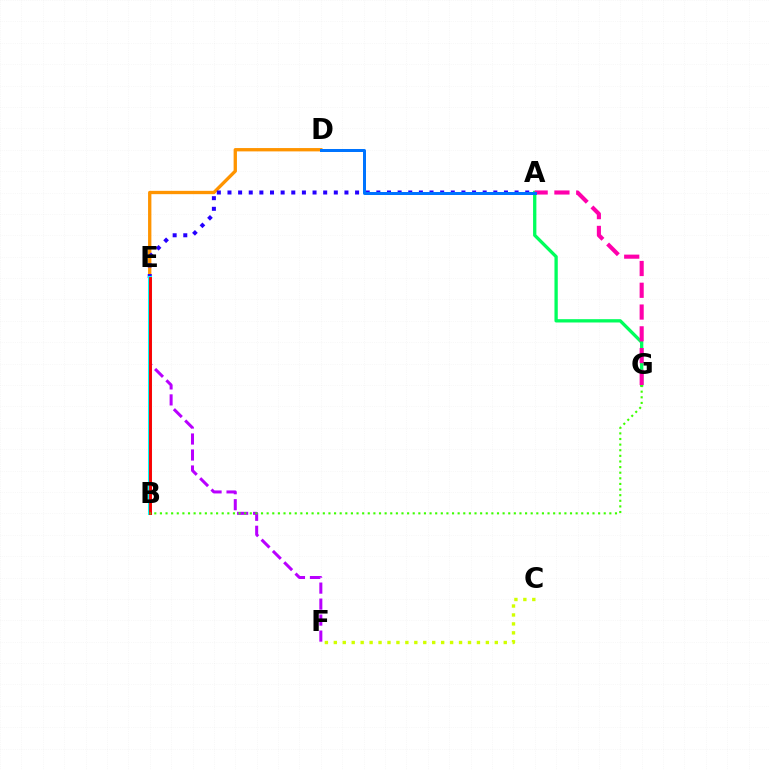{('E', 'F'): [{'color': '#b900ff', 'line_style': 'dashed', 'thickness': 2.17}], ('D', 'E'): [{'color': '#ff9400', 'line_style': 'solid', 'thickness': 2.4}], ('A', 'E'): [{'color': '#2500ff', 'line_style': 'dotted', 'thickness': 2.89}], ('A', 'G'): [{'color': '#00ff5c', 'line_style': 'solid', 'thickness': 2.38}, {'color': '#ff00ac', 'line_style': 'dashed', 'thickness': 2.96}], ('B', 'E'): [{'color': '#00fff6', 'line_style': 'solid', 'thickness': 2.91}, {'color': '#ff0000', 'line_style': 'solid', 'thickness': 2.1}], ('B', 'G'): [{'color': '#3dff00', 'line_style': 'dotted', 'thickness': 1.53}], ('A', 'D'): [{'color': '#0074ff', 'line_style': 'solid', 'thickness': 2.16}], ('C', 'F'): [{'color': '#d1ff00', 'line_style': 'dotted', 'thickness': 2.43}]}